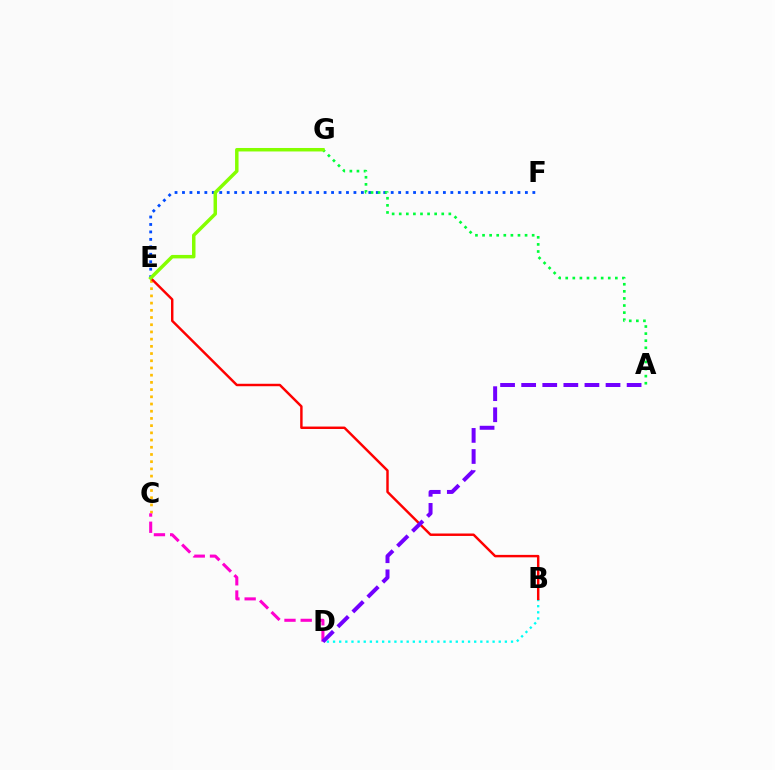{('B', 'D'): [{'color': '#00fff6', 'line_style': 'dotted', 'thickness': 1.67}], ('E', 'F'): [{'color': '#004bff', 'line_style': 'dotted', 'thickness': 2.03}], ('A', 'G'): [{'color': '#00ff39', 'line_style': 'dotted', 'thickness': 1.93}], ('C', 'E'): [{'color': '#ffbd00', 'line_style': 'dotted', 'thickness': 1.96}], ('C', 'D'): [{'color': '#ff00cf', 'line_style': 'dashed', 'thickness': 2.2}], ('B', 'E'): [{'color': '#ff0000', 'line_style': 'solid', 'thickness': 1.76}], ('A', 'D'): [{'color': '#7200ff', 'line_style': 'dashed', 'thickness': 2.87}], ('E', 'G'): [{'color': '#84ff00', 'line_style': 'solid', 'thickness': 2.5}]}